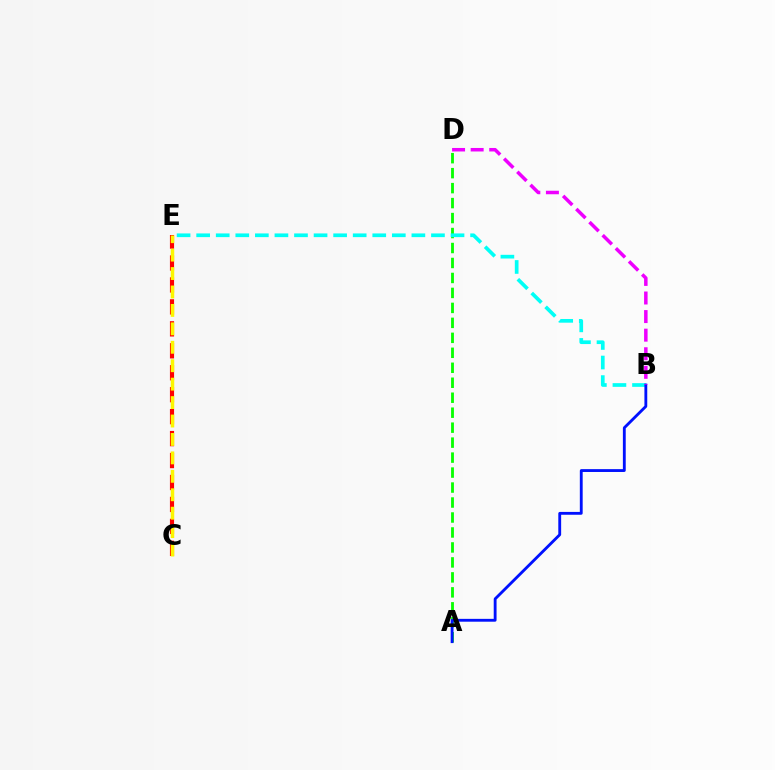{('A', 'D'): [{'color': '#08ff00', 'line_style': 'dashed', 'thickness': 2.03}], ('B', 'E'): [{'color': '#00fff6', 'line_style': 'dashed', 'thickness': 2.66}], ('A', 'B'): [{'color': '#0010ff', 'line_style': 'solid', 'thickness': 2.05}], ('C', 'E'): [{'color': '#ff0000', 'line_style': 'dashed', 'thickness': 2.98}, {'color': '#fcf500', 'line_style': 'dashed', 'thickness': 2.5}], ('B', 'D'): [{'color': '#ee00ff', 'line_style': 'dashed', 'thickness': 2.52}]}